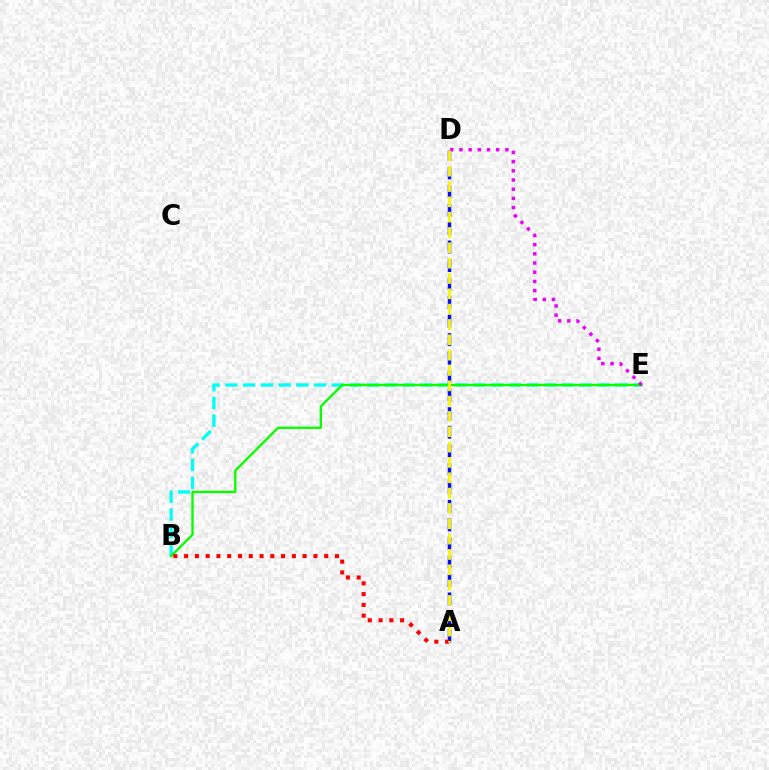{('B', 'E'): [{'color': '#00fff6', 'line_style': 'dashed', 'thickness': 2.41}, {'color': '#08ff00', 'line_style': 'solid', 'thickness': 1.7}], ('A', 'D'): [{'color': '#0010ff', 'line_style': 'dashed', 'thickness': 2.52}, {'color': '#fcf500', 'line_style': 'dashed', 'thickness': 2.08}], ('D', 'E'): [{'color': '#ee00ff', 'line_style': 'dotted', 'thickness': 2.5}], ('A', 'B'): [{'color': '#ff0000', 'line_style': 'dotted', 'thickness': 2.93}]}